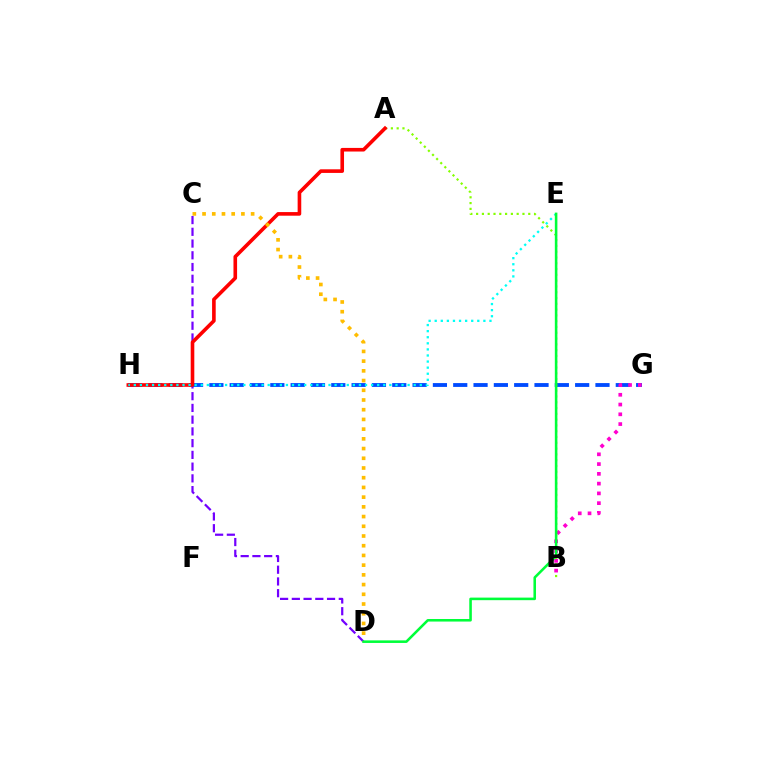{('C', 'D'): [{'color': '#7200ff', 'line_style': 'dashed', 'thickness': 1.59}, {'color': '#ffbd00', 'line_style': 'dotted', 'thickness': 2.64}], ('G', 'H'): [{'color': '#004bff', 'line_style': 'dashed', 'thickness': 2.76}], ('A', 'B'): [{'color': '#84ff00', 'line_style': 'dotted', 'thickness': 1.57}], ('A', 'H'): [{'color': '#ff0000', 'line_style': 'solid', 'thickness': 2.6}], ('E', 'H'): [{'color': '#00fff6', 'line_style': 'dotted', 'thickness': 1.65}], ('B', 'G'): [{'color': '#ff00cf', 'line_style': 'dotted', 'thickness': 2.65}], ('D', 'E'): [{'color': '#00ff39', 'line_style': 'solid', 'thickness': 1.85}]}